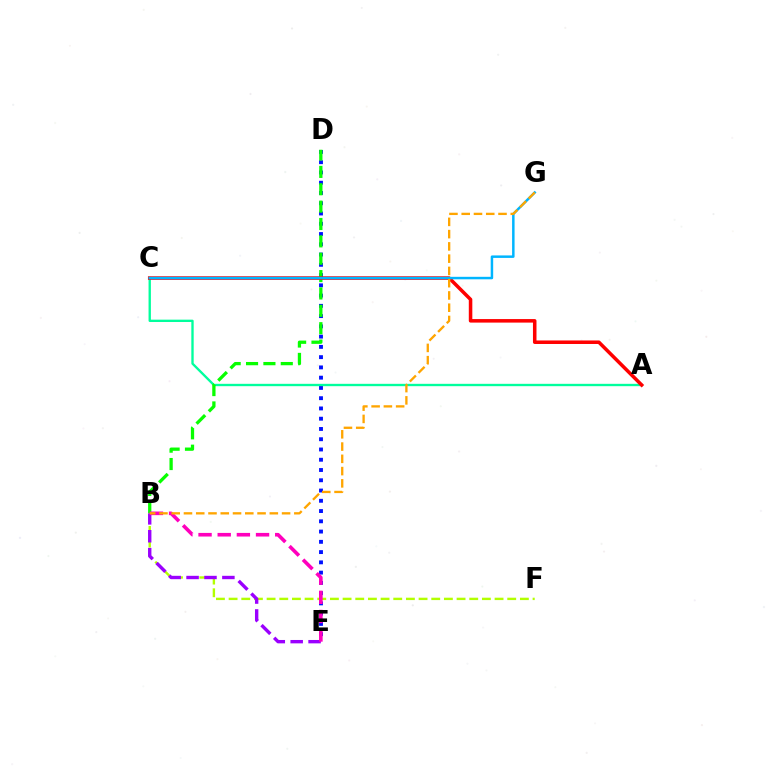{('D', 'E'): [{'color': '#0010ff', 'line_style': 'dotted', 'thickness': 2.79}], ('B', 'F'): [{'color': '#b3ff00', 'line_style': 'dashed', 'thickness': 1.72}], ('A', 'C'): [{'color': '#00ff9d', 'line_style': 'solid', 'thickness': 1.69}, {'color': '#ff0000', 'line_style': 'solid', 'thickness': 2.54}], ('B', 'D'): [{'color': '#08ff00', 'line_style': 'dashed', 'thickness': 2.36}], ('B', 'E'): [{'color': '#9b00ff', 'line_style': 'dashed', 'thickness': 2.43}, {'color': '#ff00bd', 'line_style': 'dashed', 'thickness': 2.6}], ('C', 'G'): [{'color': '#00b5ff', 'line_style': 'solid', 'thickness': 1.79}], ('B', 'G'): [{'color': '#ffa500', 'line_style': 'dashed', 'thickness': 1.67}]}